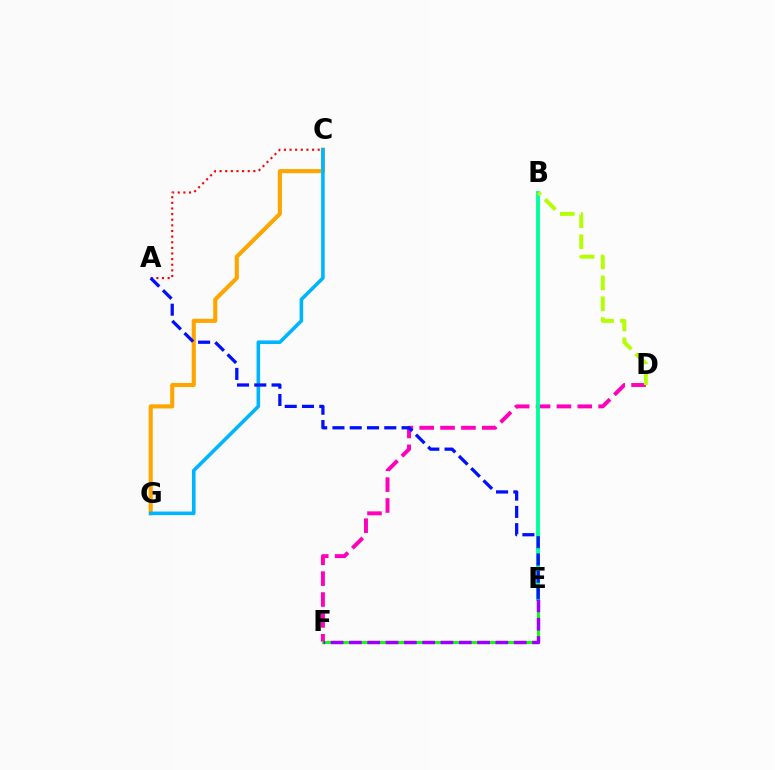{('D', 'F'): [{'color': '#ff00bd', 'line_style': 'dashed', 'thickness': 2.83}], ('C', 'G'): [{'color': '#ffa500', 'line_style': 'solid', 'thickness': 2.95}, {'color': '#00b5ff', 'line_style': 'solid', 'thickness': 2.59}], ('A', 'C'): [{'color': '#ff0000', 'line_style': 'dotted', 'thickness': 1.53}], ('E', 'F'): [{'color': '#08ff00', 'line_style': 'solid', 'thickness': 2.06}, {'color': '#9b00ff', 'line_style': 'dashed', 'thickness': 2.49}], ('B', 'E'): [{'color': '#00ff9d', 'line_style': 'solid', 'thickness': 2.78}], ('A', 'E'): [{'color': '#0010ff', 'line_style': 'dashed', 'thickness': 2.35}], ('B', 'D'): [{'color': '#b3ff00', 'line_style': 'dashed', 'thickness': 2.84}]}